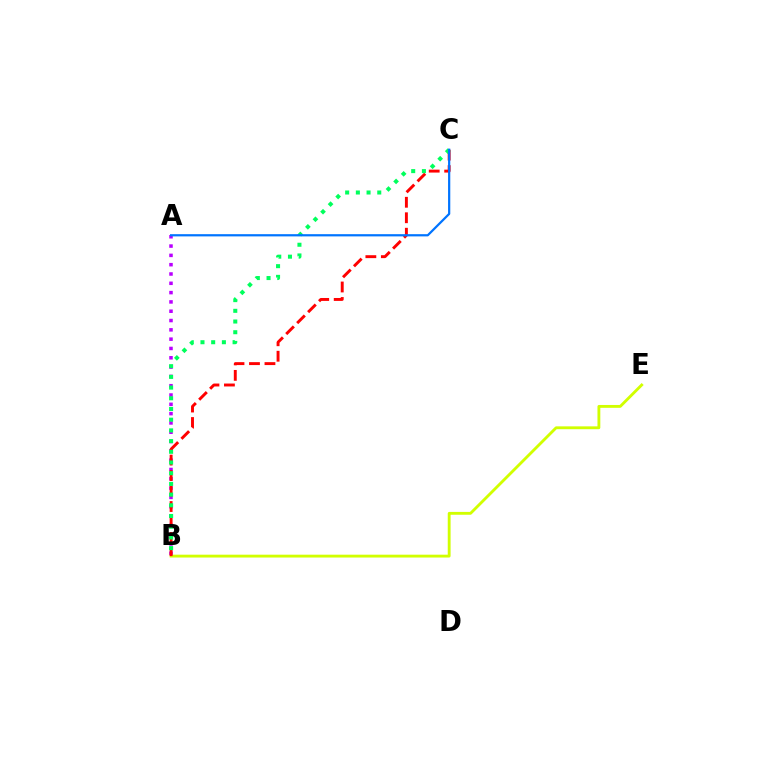{('A', 'B'): [{'color': '#b900ff', 'line_style': 'dotted', 'thickness': 2.53}], ('B', 'E'): [{'color': '#d1ff00', 'line_style': 'solid', 'thickness': 2.05}], ('B', 'C'): [{'color': '#ff0000', 'line_style': 'dashed', 'thickness': 2.1}, {'color': '#00ff5c', 'line_style': 'dotted', 'thickness': 2.91}], ('A', 'C'): [{'color': '#0074ff', 'line_style': 'solid', 'thickness': 1.6}]}